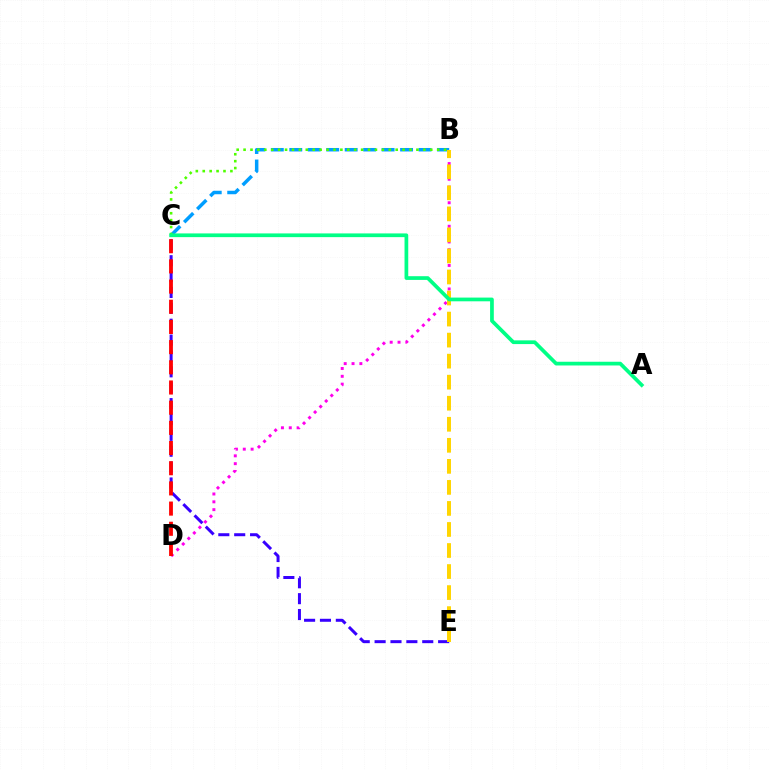{('B', 'D'): [{'color': '#ff00ed', 'line_style': 'dotted', 'thickness': 2.13}], ('B', 'C'): [{'color': '#009eff', 'line_style': 'dashed', 'thickness': 2.51}, {'color': '#4fff00', 'line_style': 'dotted', 'thickness': 1.88}], ('C', 'E'): [{'color': '#3700ff', 'line_style': 'dashed', 'thickness': 2.16}], ('B', 'E'): [{'color': '#ffd500', 'line_style': 'dashed', 'thickness': 2.86}], ('C', 'D'): [{'color': '#ff0000', 'line_style': 'dashed', 'thickness': 2.74}], ('A', 'C'): [{'color': '#00ff86', 'line_style': 'solid', 'thickness': 2.68}]}